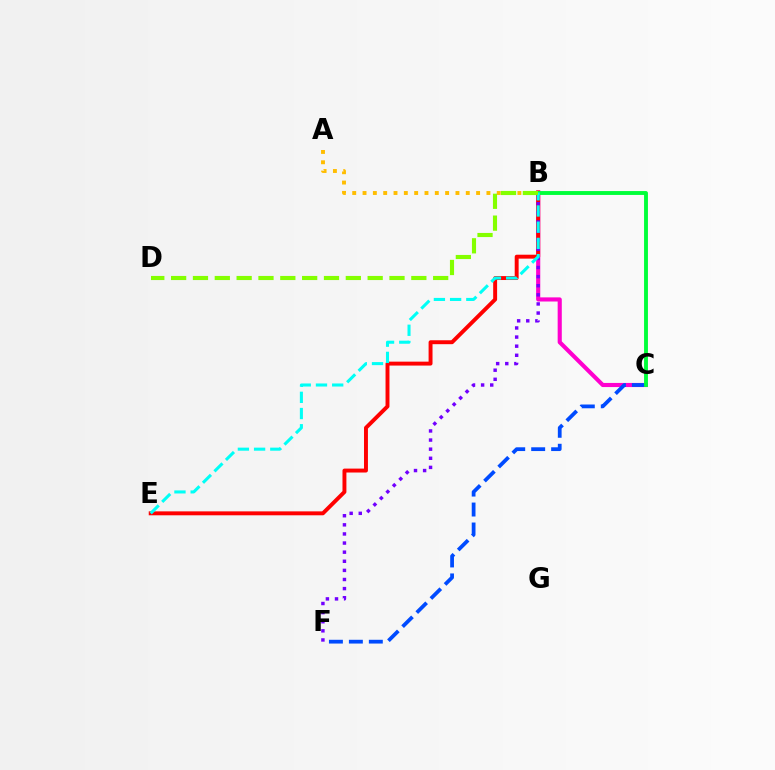{('B', 'C'): [{'color': '#ff00cf', 'line_style': 'solid', 'thickness': 2.97}, {'color': '#00ff39', 'line_style': 'solid', 'thickness': 2.79}], ('A', 'B'): [{'color': '#ffbd00', 'line_style': 'dotted', 'thickness': 2.8}], ('B', 'E'): [{'color': '#ff0000', 'line_style': 'solid', 'thickness': 2.82}, {'color': '#00fff6', 'line_style': 'dashed', 'thickness': 2.2}], ('B', 'F'): [{'color': '#7200ff', 'line_style': 'dotted', 'thickness': 2.47}], ('C', 'F'): [{'color': '#004bff', 'line_style': 'dashed', 'thickness': 2.71}], ('B', 'D'): [{'color': '#84ff00', 'line_style': 'dashed', 'thickness': 2.97}]}